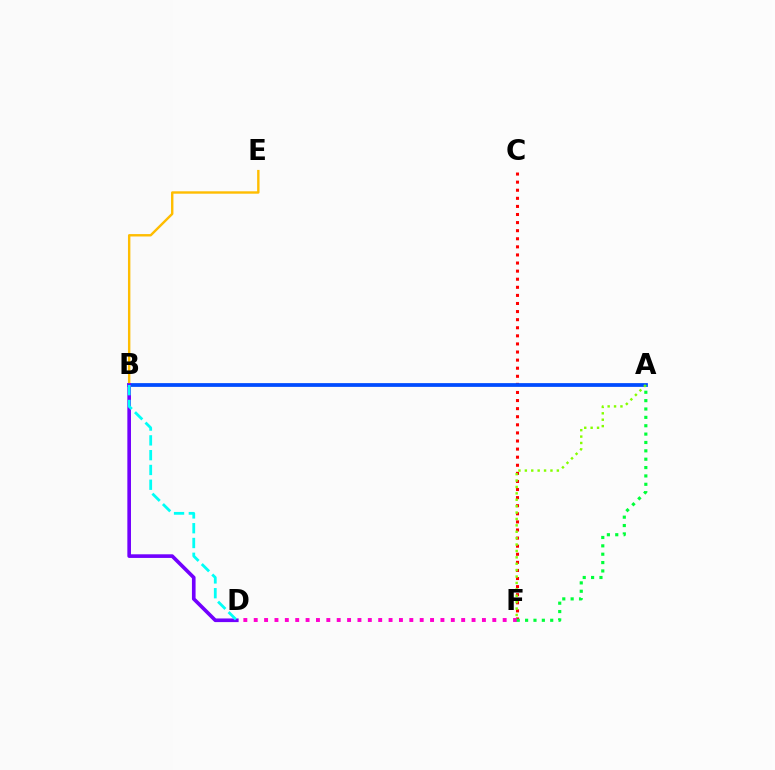{('C', 'F'): [{'color': '#ff0000', 'line_style': 'dotted', 'thickness': 2.2}], ('A', 'B'): [{'color': '#004bff', 'line_style': 'solid', 'thickness': 2.71}], ('B', 'E'): [{'color': '#ffbd00', 'line_style': 'solid', 'thickness': 1.73}], ('B', 'D'): [{'color': '#7200ff', 'line_style': 'solid', 'thickness': 2.62}, {'color': '#00fff6', 'line_style': 'dashed', 'thickness': 2.01}], ('A', 'F'): [{'color': '#84ff00', 'line_style': 'dotted', 'thickness': 1.74}, {'color': '#00ff39', 'line_style': 'dotted', 'thickness': 2.27}], ('D', 'F'): [{'color': '#ff00cf', 'line_style': 'dotted', 'thickness': 2.82}]}